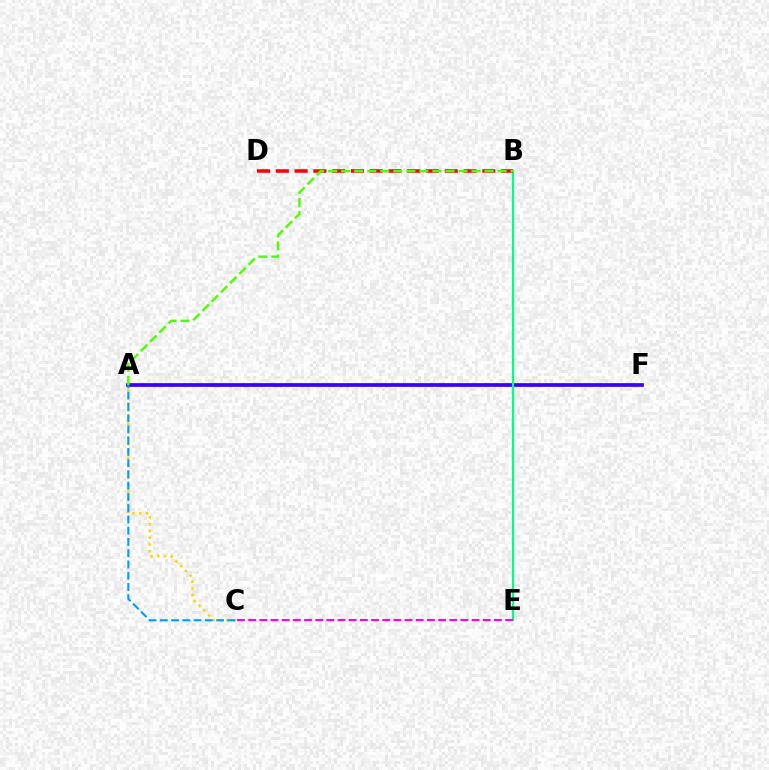{('A', 'F'): [{'color': '#3700ff', 'line_style': 'solid', 'thickness': 2.67}], ('B', 'E'): [{'color': '#00ff86', 'line_style': 'solid', 'thickness': 1.59}], ('C', 'E'): [{'color': '#ff00ed', 'line_style': 'dashed', 'thickness': 1.52}], ('B', 'D'): [{'color': '#ff0000', 'line_style': 'dashed', 'thickness': 2.55}], ('A', 'C'): [{'color': '#ffd500', 'line_style': 'dotted', 'thickness': 1.84}, {'color': '#009eff', 'line_style': 'dashed', 'thickness': 1.53}], ('A', 'B'): [{'color': '#4fff00', 'line_style': 'dashed', 'thickness': 1.77}]}